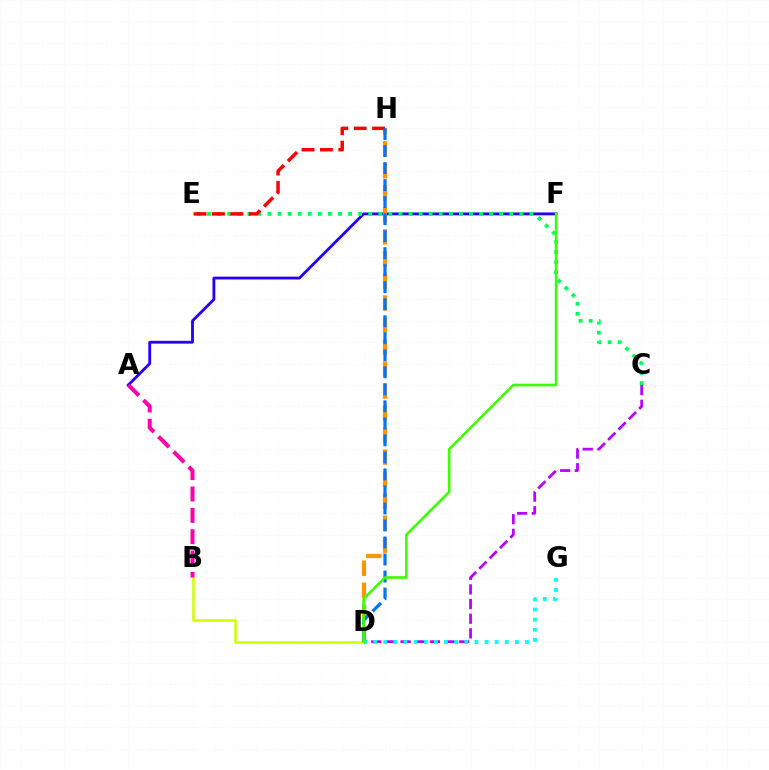{('B', 'D'): [{'color': '#d1ff00', 'line_style': 'solid', 'thickness': 1.85}], ('A', 'F'): [{'color': '#2500ff', 'line_style': 'solid', 'thickness': 2.04}], ('D', 'H'): [{'color': '#ff9400', 'line_style': 'dashed', 'thickness': 2.99}, {'color': '#0074ff', 'line_style': 'dashed', 'thickness': 2.31}], ('C', 'E'): [{'color': '#00ff5c', 'line_style': 'dotted', 'thickness': 2.74}], ('E', 'H'): [{'color': '#ff0000', 'line_style': 'dashed', 'thickness': 2.5}], ('C', 'D'): [{'color': '#b900ff', 'line_style': 'dashed', 'thickness': 1.99}], ('A', 'B'): [{'color': '#ff00ac', 'line_style': 'dashed', 'thickness': 2.9}], ('D', 'G'): [{'color': '#00fff6', 'line_style': 'dotted', 'thickness': 2.75}], ('D', 'F'): [{'color': '#3dff00', 'line_style': 'solid', 'thickness': 1.91}]}